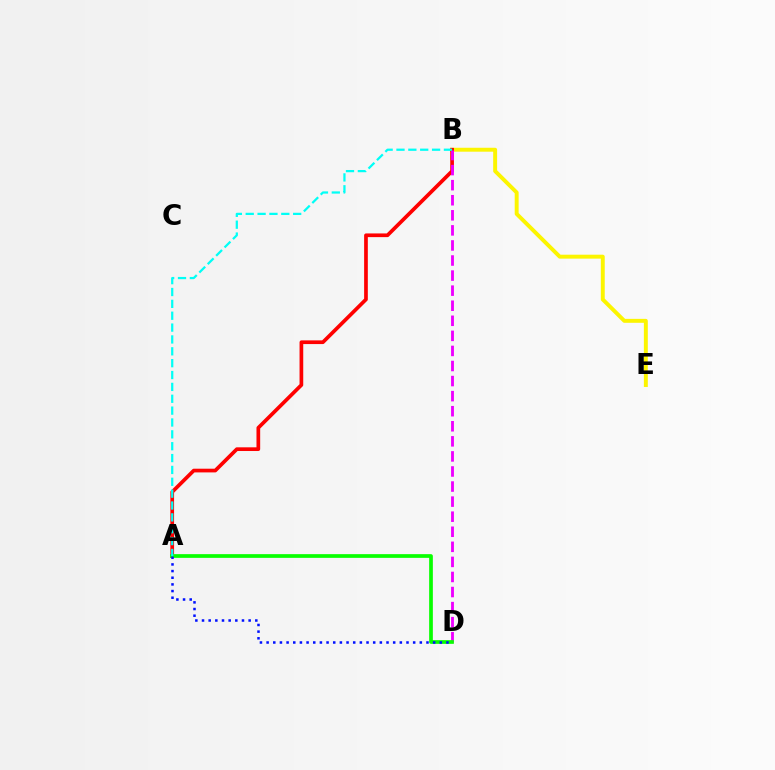{('B', 'E'): [{'color': '#fcf500', 'line_style': 'solid', 'thickness': 2.83}], ('A', 'B'): [{'color': '#ff0000', 'line_style': 'solid', 'thickness': 2.66}, {'color': '#00fff6', 'line_style': 'dashed', 'thickness': 1.61}], ('B', 'D'): [{'color': '#ee00ff', 'line_style': 'dashed', 'thickness': 2.05}], ('A', 'D'): [{'color': '#08ff00', 'line_style': 'solid', 'thickness': 2.67}, {'color': '#0010ff', 'line_style': 'dotted', 'thickness': 1.81}]}